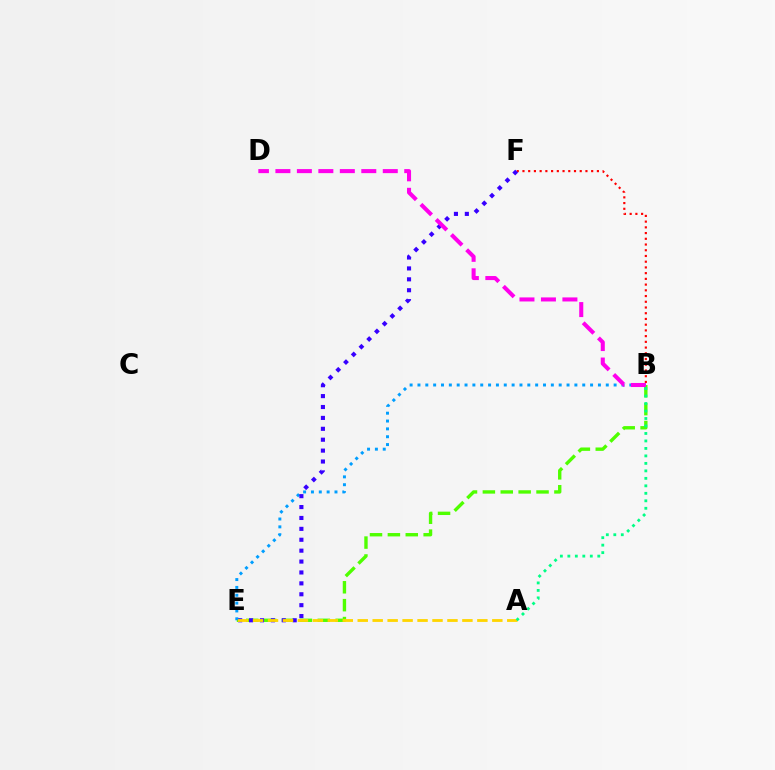{('B', 'E'): [{'color': '#4fff00', 'line_style': 'dashed', 'thickness': 2.43}, {'color': '#009eff', 'line_style': 'dotted', 'thickness': 2.13}], ('B', 'F'): [{'color': '#ff0000', 'line_style': 'dotted', 'thickness': 1.56}], ('E', 'F'): [{'color': '#3700ff', 'line_style': 'dotted', 'thickness': 2.96}], ('B', 'D'): [{'color': '#ff00ed', 'line_style': 'dashed', 'thickness': 2.92}], ('A', 'E'): [{'color': '#ffd500', 'line_style': 'dashed', 'thickness': 2.03}], ('A', 'B'): [{'color': '#00ff86', 'line_style': 'dotted', 'thickness': 2.03}]}